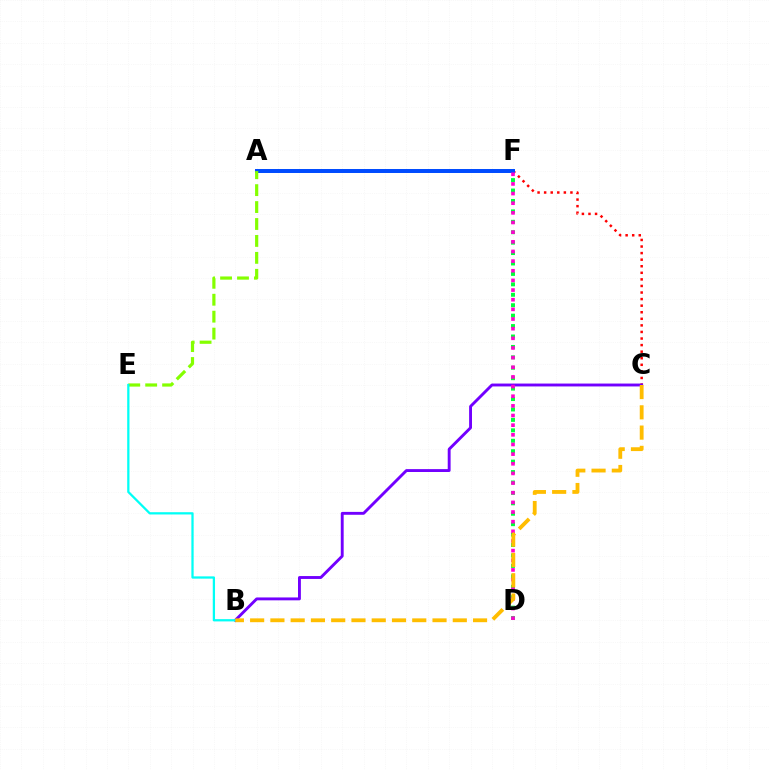{('D', 'F'): [{'color': '#00ff39', 'line_style': 'dotted', 'thickness': 2.83}, {'color': '#ff00cf', 'line_style': 'dotted', 'thickness': 2.62}], ('C', 'F'): [{'color': '#ff0000', 'line_style': 'dotted', 'thickness': 1.79}], ('A', 'F'): [{'color': '#004bff', 'line_style': 'solid', 'thickness': 2.86}], ('B', 'C'): [{'color': '#7200ff', 'line_style': 'solid', 'thickness': 2.08}, {'color': '#ffbd00', 'line_style': 'dashed', 'thickness': 2.75}], ('A', 'E'): [{'color': '#84ff00', 'line_style': 'dashed', 'thickness': 2.3}], ('B', 'E'): [{'color': '#00fff6', 'line_style': 'solid', 'thickness': 1.63}]}